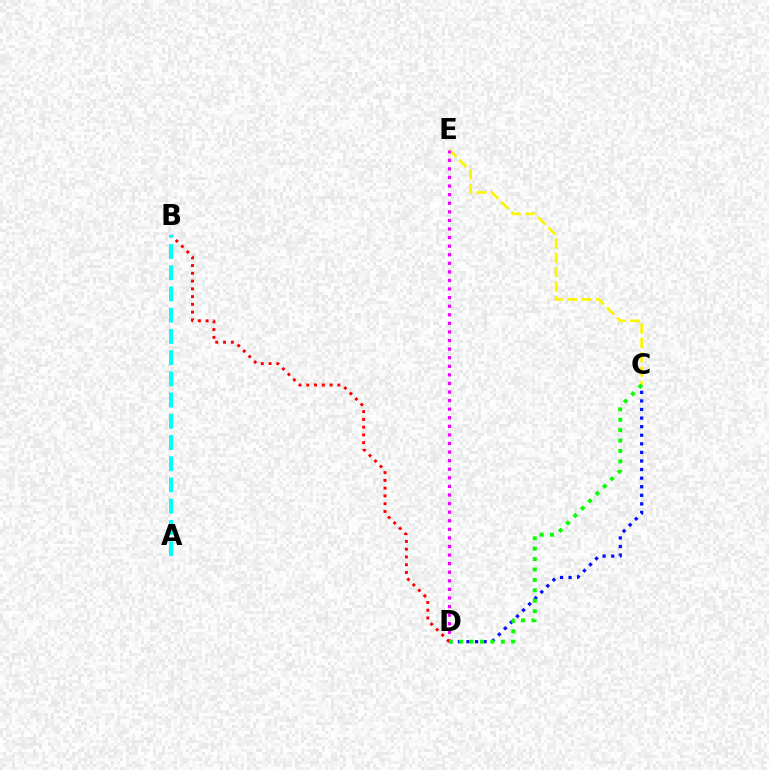{('C', 'D'): [{'color': '#0010ff', 'line_style': 'dotted', 'thickness': 2.33}, {'color': '#08ff00', 'line_style': 'dotted', 'thickness': 2.83}], ('C', 'E'): [{'color': '#fcf500', 'line_style': 'dashed', 'thickness': 1.95}], ('D', 'E'): [{'color': '#ee00ff', 'line_style': 'dotted', 'thickness': 2.33}], ('B', 'D'): [{'color': '#ff0000', 'line_style': 'dotted', 'thickness': 2.11}], ('A', 'B'): [{'color': '#00fff6', 'line_style': 'dashed', 'thickness': 2.88}]}